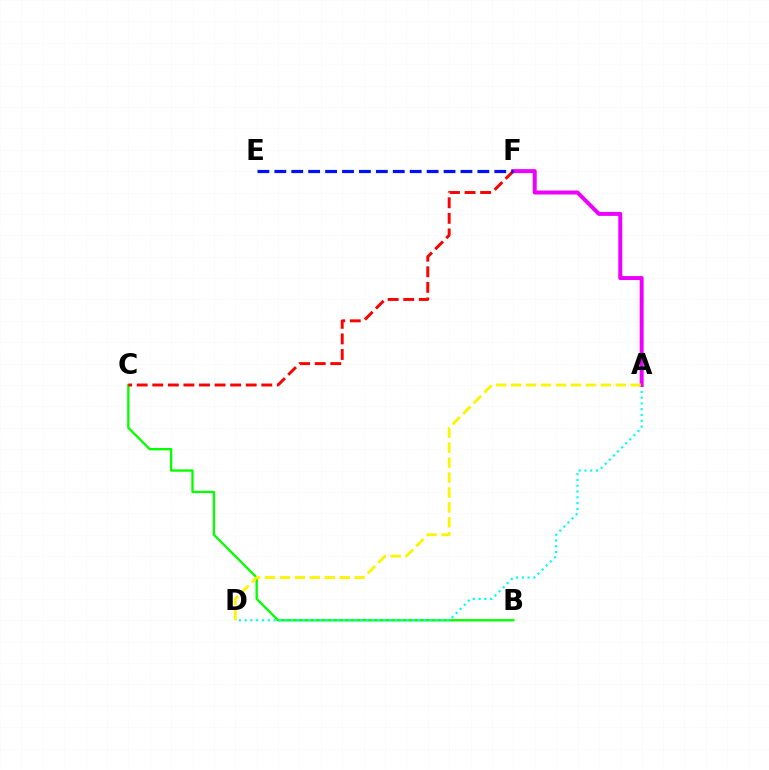{('B', 'C'): [{'color': '#08ff00', 'line_style': 'solid', 'thickness': 1.69}], ('A', 'D'): [{'color': '#00fff6', 'line_style': 'dotted', 'thickness': 1.57}, {'color': '#fcf500', 'line_style': 'dashed', 'thickness': 2.03}], ('A', 'F'): [{'color': '#ee00ff', 'line_style': 'solid', 'thickness': 2.87}], ('C', 'F'): [{'color': '#ff0000', 'line_style': 'dashed', 'thickness': 2.12}], ('E', 'F'): [{'color': '#0010ff', 'line_style': 'dashed', 'thickness': 2.3}]}